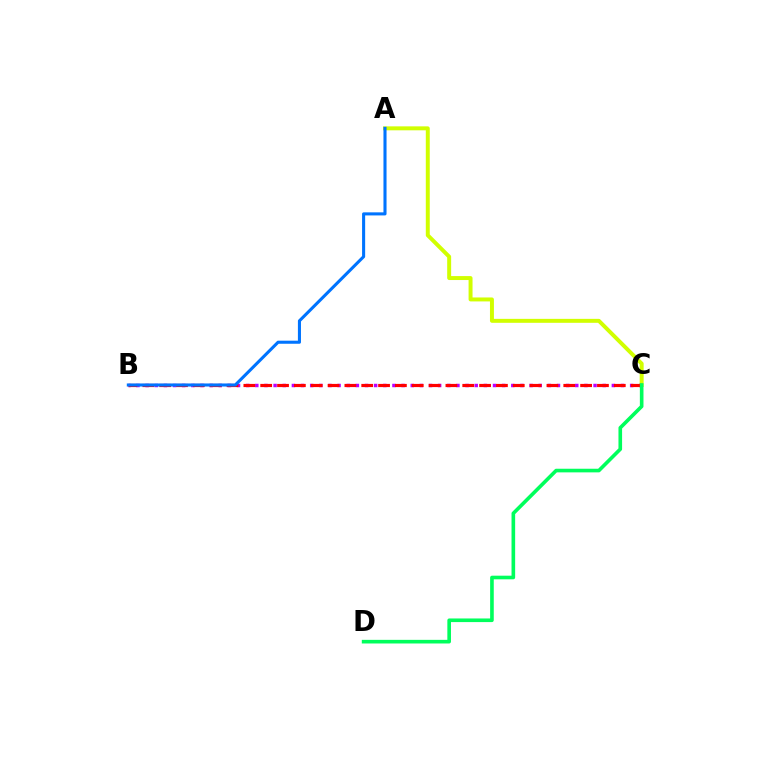{('B', 'C'): [{'color': '#b900ff', 'line_style': 'dotted', 'thickness': 2.48}, {'color': '#ff0000', 'line_style': 'dashed', 'thickness': 2.29}], ('A', 'C'): [{'color': '#d1ff00', 'line_style': 'solid', 'thickness': 2.85}], ('A', 'B'): [{'color': '#0074ff', 'line_style': 'solid', 'thickness': 2.21}], ('C', 'D'): [{'color': '#00ff5c', 'line_style': 'solid', 'thickness': 2.61}]}